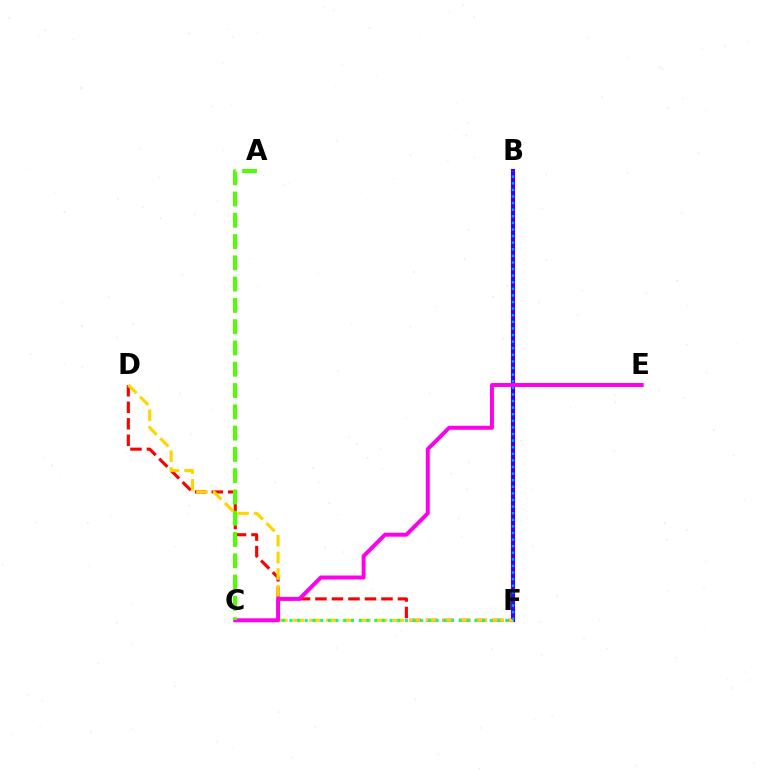{('B', 'F'): [{'color': '#3700ff', 'line_style': 'solid', 'thickness': 2.96}, {'color': '#009eff', 'line_style': 'dotted', 'thickness': 1.79}], ('D', 'F'): [{'color': '#ff0000', 'line_style': 'dashed', 'thickness': 2.24}, {'color': '#ffd500', 'line_style': 'dashed', 'thickness': 2.26}], ('C', 'F'): [{'color': '#00ff86', 'line_style': 'dotted', 'thickness': 2.09}], ('C', 'E'): [{'color': '#ff00ed', 'line_style': 'solid', 'thickness': 2.86}], ('A', 'C'): [{'color': '#4fff00', 'line_style': 'dashed', 'thickness': 2.89}]}